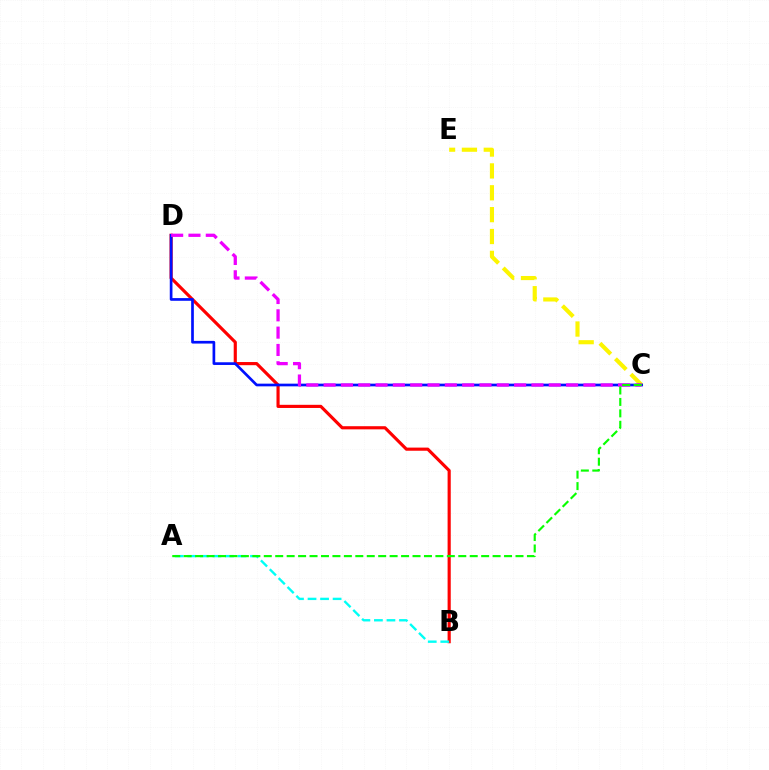{('C', 'E'): [{'color': '#fcf500', 'line_style': 'dashed', 'thickness': 2.97}], ('B', 'D'): [{'color': '#ff0000', 'line_style': 'solid', 'thickness': 2.27}], ('C', 'D'): [{'color': '#0010ff', 'line_style': 'solid', 'thickness': 1.94}, {'color': '#ee00ff', 'line_style': 'dashed', 'thickness': 2.35}], ('A', 'B'): [{'color': '#00fff6', 'line_style': 'dashed', 'thickness': 1.7}], ('A', 'C'): [{'color': '#08ff00', 'line_style': 'dashed', 'thickness': 1.55}]}